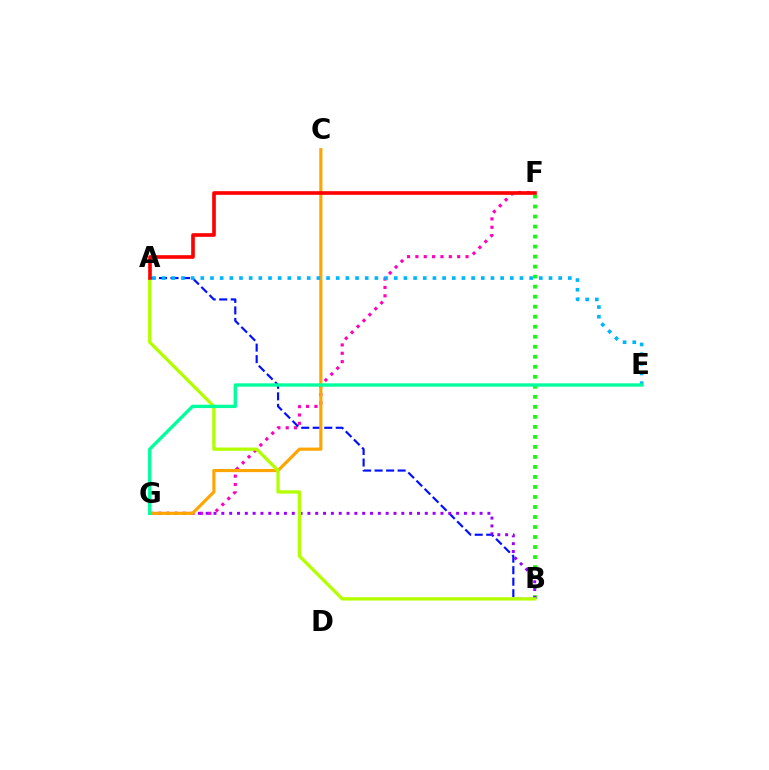{('B', 'F'): [{'color': '#08ff00', 'line_style': 'dotted', 'thickness': 2.72}], ('F', 'G'): [{'color': '#ff00bd', 'line_style': 'dotted', 'thickness': 2.27}], ('A', 'B'): [{'color': '#0010ff', 'line_style': 'dashed', 'thickness': 1.56}, {'color': '#b3ff00', 'line_style': 'solid', 'thickness': 2.38}], ('B', 'G'): [{'color': '#9b00ff', 'line_style': 'dotted', 'thickness': 2.13}], ('C', 'G'): [{'color': '#ffa500', 'line_style': 'solid', 'thickness': 2.27}], ('A', 'E'): [{'color': '#00b5ff', 'line_style': 'dotted', 'thickness': 2.63}], ('A', 'F'): [{'color': '#ff0000', 'line_style': 'solid', 'thickness': 2.62}], ('E', 'G'): [{'color': '#00ff9d', 'line_style': 'solid', 'thickness': 2.41}]}